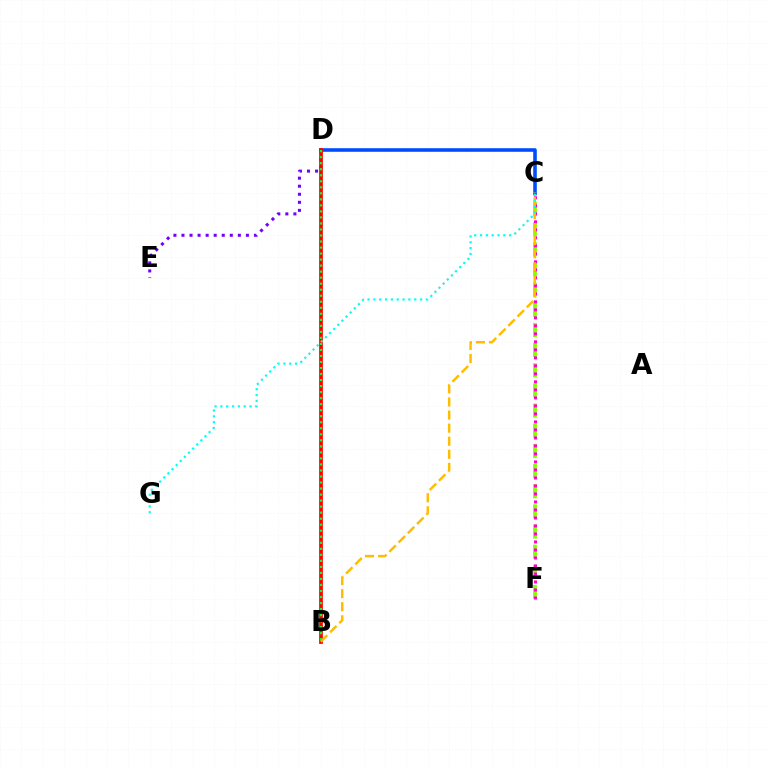{('C', 'F'): [{'color': '#84ff00', 'line_style': 'dashed', 'thickness': 2.74}, {'color': '#ff00cf', 'line_style': 'dotted', 'thickness': 2.17}], ('D', 'E'): [{'color': '#7200ff', 'line_style': 'dotted', 'thickness': 2.19}], ('C', 'D'): [{'color': '#004bff', 'line_style': 'solid', 'thickness': 2.58}], ('B', 'D'): [{'color': '#ff0000', 'line_style': 'solid', 'thickness': 2.7}, {'color': '#00ff39', 'line_style': 'dotted', 'thickness': 1.64}], ('B', 'C'): [{'color': '#ffbd00', 'line_style': 'dashed', 'thickness': 1.78}], ('C', 'G'): [{'color': '#00fff6', 'line_style': 'dotted', 'thickness': 1.58}]}